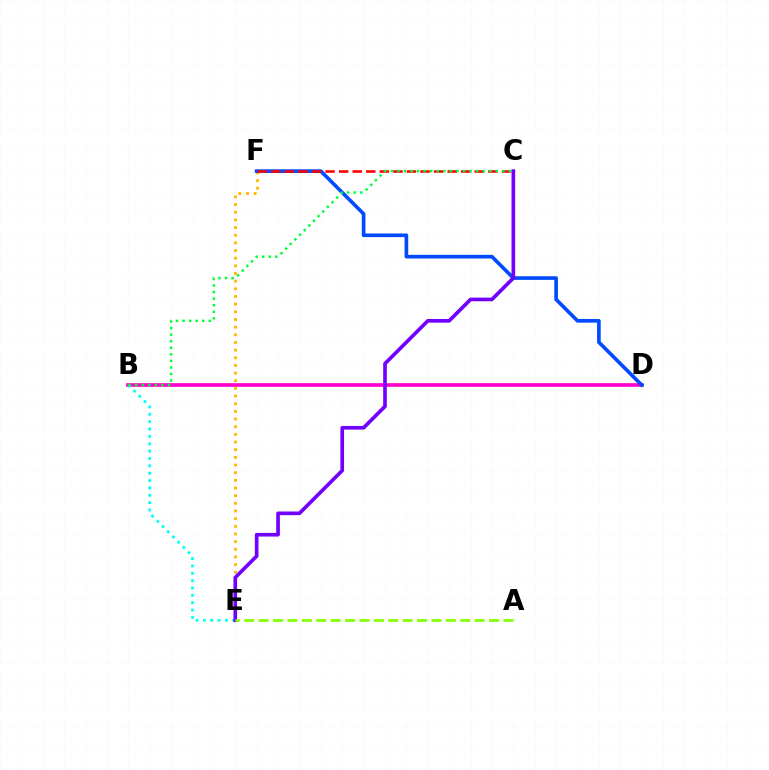{('E', 'F'): [{'color': '#ffbd00', 'line_style': 'dotted', 'thickness': 2.08}], ('B', 'D'): [{'color': '#ff00cf', 'line_style': 'solid', 'thickness': 2.64}], ('B', 'E'): [{'color': '#00fff6', 'line_style': 'dotted', 'thickness': 2.0}], ('D', 'F'): [{'color': '#004bff', 'line_style': 'solid', 'thickness': 2.63}], ('C', 'F'): [{'color': '#ff0000', 'line_style': 'dashed', 'thickness': 1.84}], ('B', 'C'): [{'color': '#00ff39', 'line_style': 'dotted', 'thickness': 1.78}], ('C', 'E'): [{'color': '#7200ff', 'line_style': 'solid', 'thickness': 2.64}], ('A', 'E'): [{'color': '#84ff00', 'line_style': 'dashed', 'thickness': 1.96}]}